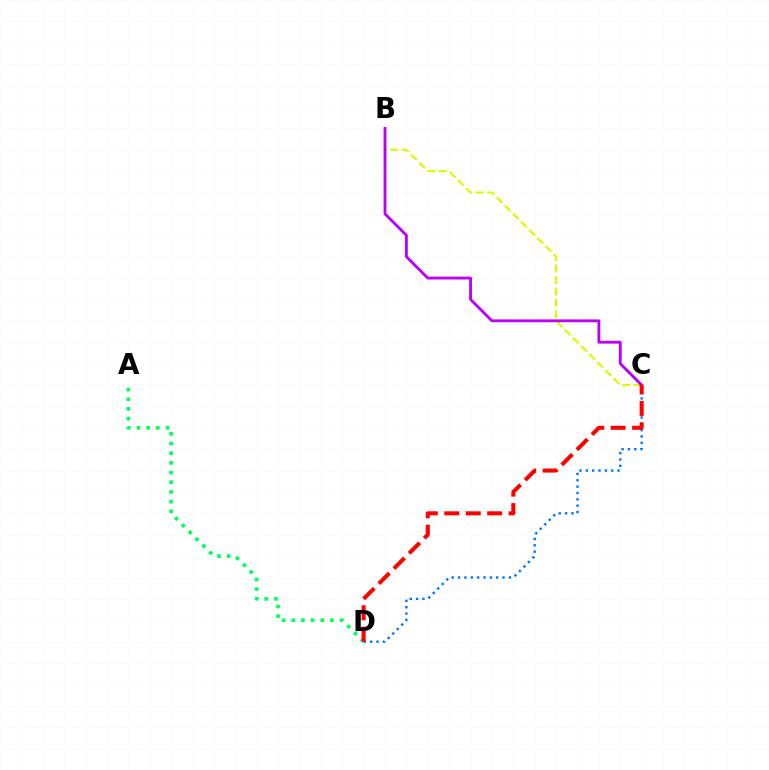{('A', 'D'): [{'color': '#00ff5c', 'line_style': 'dotted', 'thickness': 2.63}], ('B', 'C'): [{'color': '#d1ff00', 'line_style': 'dashed', 'thickness': 1.56}, {'color': '#b900ff', 'line_style': 'solid', 'thickness': 2.05}], ('C', 'D'): [{'color': '#0074ff', 'line_style': 'dotted', 'thickness': 1.73}, {'color': '#ff0000', 'line_style': 'dashed', 'thickness': 2.91}]}